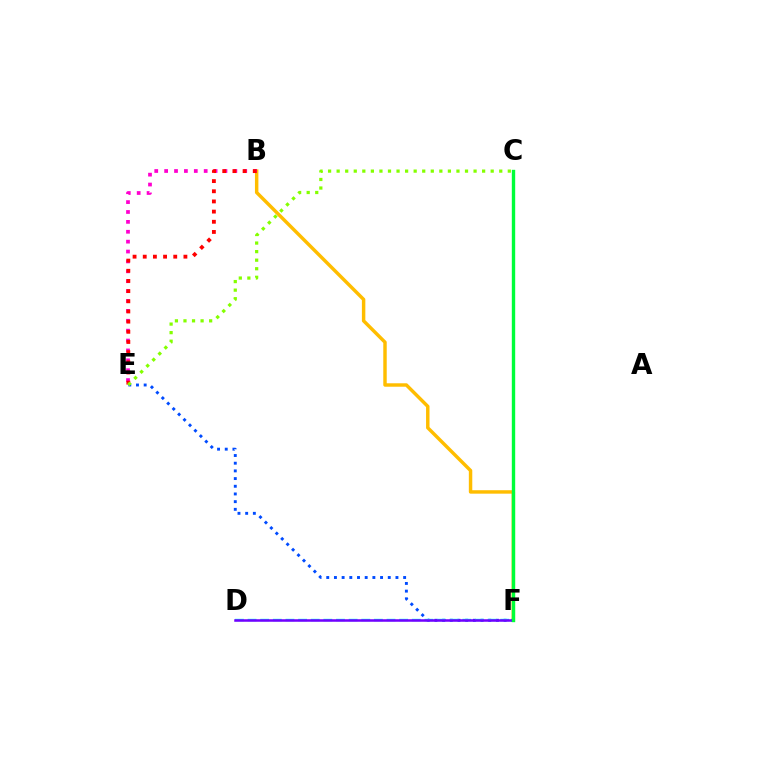{('B', 'F'): [{'color': '#ffbd00', 'line_style': 'solid', 'thickness': 2.48}], ('B', 'E'): [{'color': '#ff00cf', 'line_style': 'dotted', 'thickness': 2.69}, {'color': '#ff0000', 'line_style': 'dotted', 'thickness': 2.76}], ('E', 'F'): [{'color': '#004bff', 'line_style': 'dotted', 'thickness': 2.09}], ('D', 'F'): [{'color': '#00fff6', 'line_style': 'dashed', 'thickness': 1.72}, {'color': '#7200ff', 'line_style': 'solid', 'thickness': 1.82}], ('C', 'E'): [{'color': '#84ff00', 'line_style': 'dotted', 'thickness': 2.33}], ('C', 'F'): [{'color': '#00ff39', 'line_style': 'solid', 'thickness': 2.43}]}